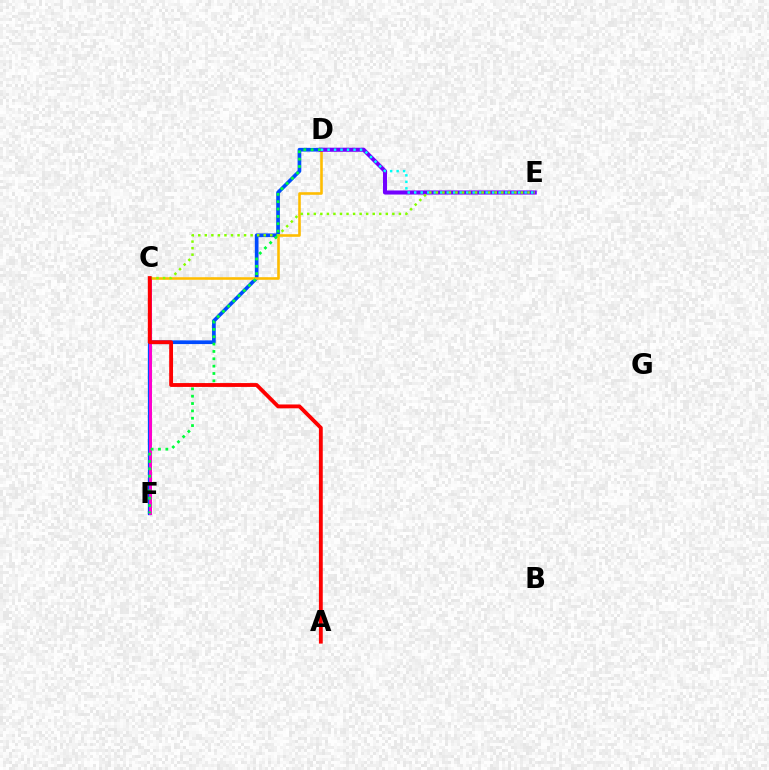{('D', 'F'): [{'color': '#004bff', 'line_style': 'solid', 'thickness': 2.66}, {'color': '#00ff39', 'line_style': 'dotted', 'thickness': 2.0}], ('C', 'D'): [{'color': '#ffbd00', 'line_style': 'solid', 'thickness': 1.87}], ('D', 'E'): [{'color': '#7200ff', 'line_style': 'solid', 'thickness': 2.94}, {'color': '#00fff6', 'line_style': 'dotted', 'thickness': 1.76}], ('C', 'F'): [{'color': '#ff00cf', 'line_style': 'solid', 'thickness': 2.15}], ('C', 'E'): [{'color': '#84ff00', 'line_style': 'dotted', 'thickness': 1.78}], ('A', 'C'): [{'color': '#ff0000', 'line_style': 'solid', 'thickness': 2.77}]}